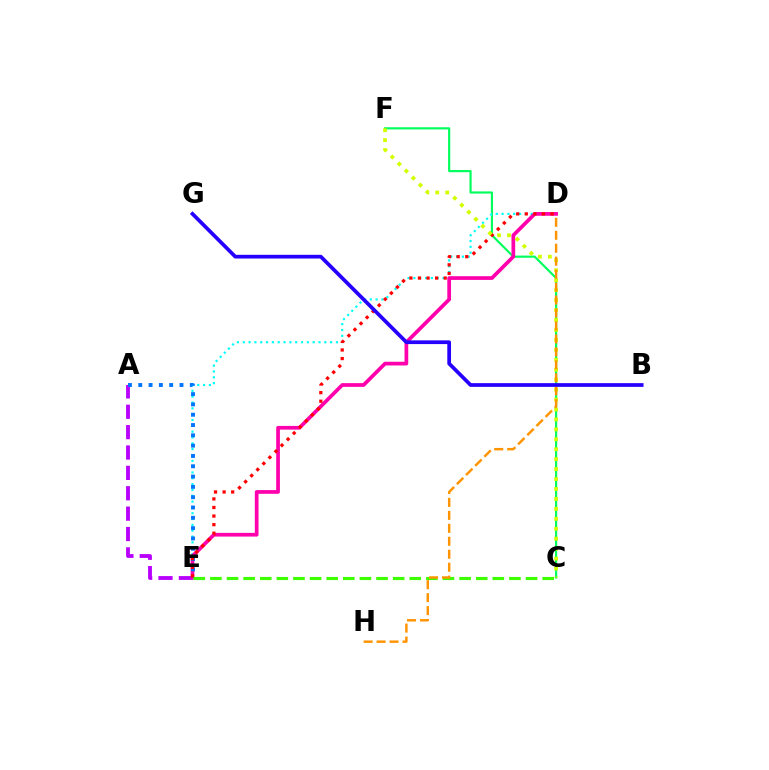{('A', 'E'): [{'color': '#b900ff', 'line_style': 'dashed', 'thickness': 2.77}, {'color': '#0074ff', 'line_style': 'dotted', 'thickness': 2.8}], ('C', 'F'): [{'color': '#00ff5c', 'line_style': 'solid', 'thickness': 1.56}, {'color': '#d1ff00', 'line_style': 'dotted', 'thickness': 2.7}], ('D', 'E'): [{'color': '#00fff6', 'line_style': 'dotted', 'thickness': 1.58}, {'color': '#ff00ac', 'line_style': 'solid', 'thickness': 2.67}, {'color': '#ff0000', 'line_style': 'dotted', 'thickness': 2.33}], ('C', 'E'): [{'color': '#3dff00', 'line_style': 'dashed', 'thickness': 2.26}], ('D', 'H'): [{'color': '#ff9400', 'line_style': 'dashed', 'thickness': 1.76}], ('B', 'G'): [{'color': '#2500ff', 'line_style': 'solid', 'thickness': 2.68}]}